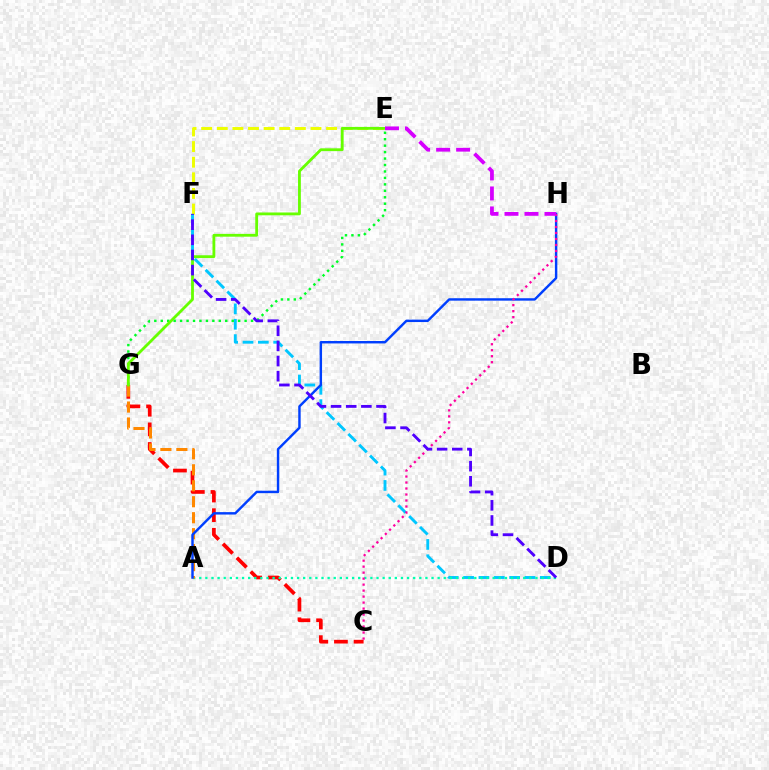{('E', 'F'): [{'color': '#eeff00', 'line_style': 'dashed', 'thickness': 2.12}], ('D', 'F'): [{'color': '#00c7ff', 'line_style': 'dashed', 'thickness': 2.08}, {'color': '#4f00ff', 'line_style': 'dashed', 'thickness': 2.06}], ('E', 'G'): [{'color': '#00ff27', 'line_style': 'dotted', 'thickness': 1.75}, {'color': '#66ff00', 'line_style': 'solid', 'thickness': 2.03}], ('C', 'G'): [{'color': '#ff0000', 'line_style': 'dashed', 'thickness': 2.67}], ('A', 'D'): [{'color': '#00ffaf', 'line_style': 'dotted', 'thickness': 1.66}], ('A', 'G'): [{'color': '#ff8800', 'line_style': 'dashed', 'thickness': 2.17}], ('A', 'H'): [{'color': '#003fff', 'line_style': 'solid', 'thickness': 1.75}], ('C', 'H'): [{'color': '#ff00a0', 'line_style': 'dotted', 'thickness': 1.63}], ('E', 'H'): [{'color': '#d600ff', 'line_style': 'dashed', 'thickness': 2.72}]}